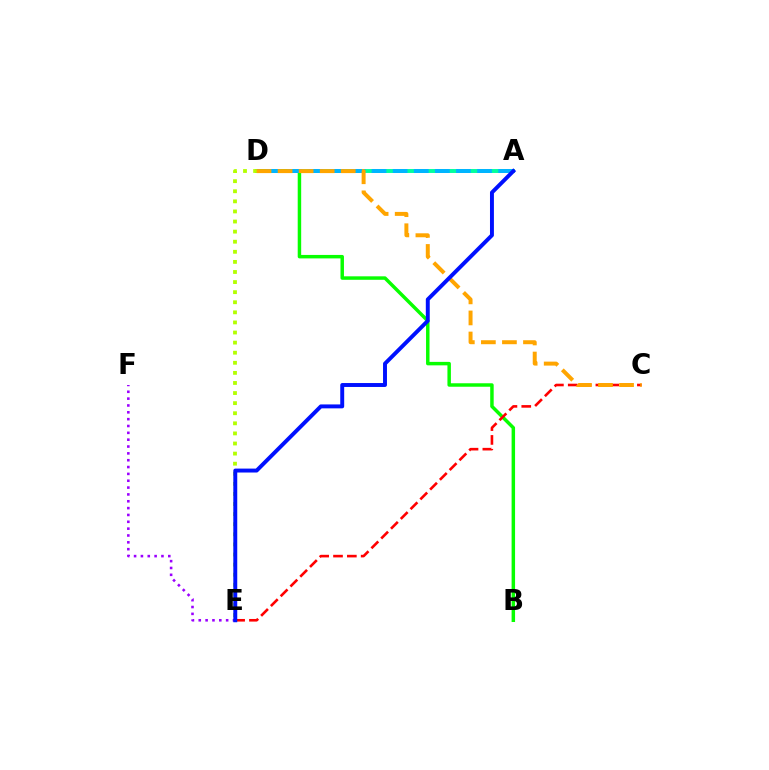{('A', 'D'): [{'color': '#ff00bd', 'line_style': 'dashed', 'thickness': 1.71}, {'color': '#00ff9d', 'line_style': 'solid', 'thickness': 2.82}, {'color': '#00b5ff', 'line_style': 'dashed', 'thickness': 2.87}], ('E', 'F'): [{'color': '#9b00ff', 'line_style': 'dotted', 'thickness': 1.86}], ('B', 'D'): [{'color': '#08ff00', 'line_style': 'solid', 'thickness': 2.5}], ('C', 'E'): [{'color': '#ff0000', 'line_style': 'dashed', 'thickness': 1.88}], ('D', 'E'): [{'color': '#b3ff00', 'line_style': 'dotted', 'thickness': 2.74}], ('C', 'D'): [{'color': '#ffa500', 'line_style': 'dashed', 'thickness': 2.86}], ('A', 'E'): [{'color': '#0010ff', 'line_style': 'solid', 'thickness': 2.83}]}